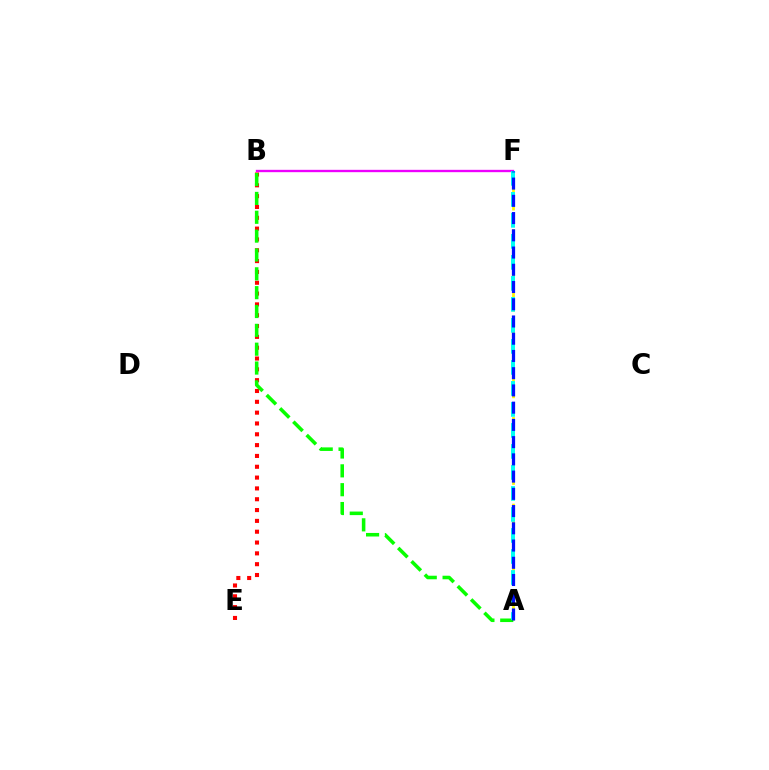{('A', 'F'): [{'color': '#fcf500', 'line_style': 'dashed', 'thickness': 1.96}, {'color': '#00fff6', 'line_style': 'dashed', 'thickness': 2.85}, {'color': '#0010ff', 'line_style': 'dashed', 'thickness': 2.34}], ('B', 'E'): [{'color': '#ff0000', 'line_style': 'dotted', 'thickness': 2.94}], ('A', 'B'): [{'color': '#08ff00', 'line_style': 'dashed', 'thickness': 2.56}], ('B', 'F'): [{'color': '#ee00ff', 'line_style': 'solid', 'thickness': 1.69}]}